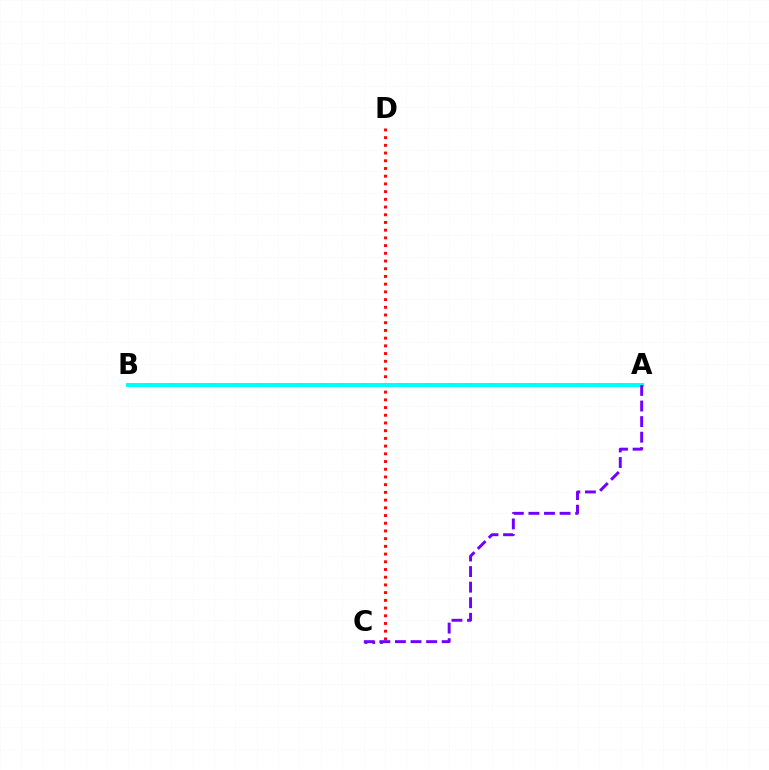{('C', 'D'): [{'color': '#ff0000', 'line_style': 'dotted', 'thickness': 2.1}], ('A', 'B'): [{'color': '#84ff00', 'line_style': 'solid', 'thickness': 1.91}, {'color': '#00fff6', 'line_style': 'solid', 'thickness': 2.86}], ('A', 'C'): [{'color': '#7200ff', 'line_style': 'dashed', 'thickness': 2.12}]}